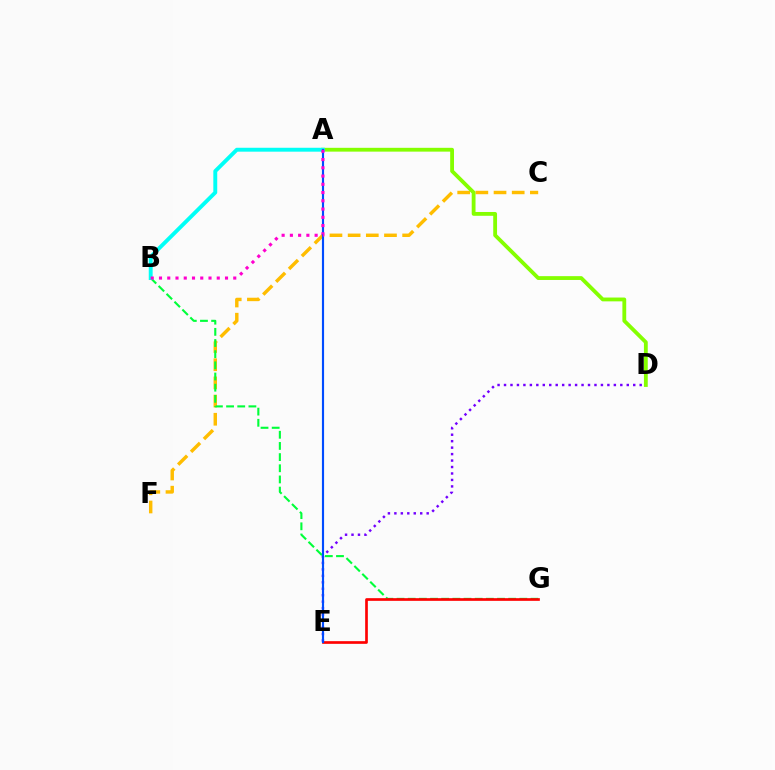{('C', 'F'): [{'color': '#ffbd00', 'line_style': 'dashed', 'thickness': 2.47}], ('B', 'G'): [{'color': '#00ff39', 'line_style': 'dashed', 'thickness': 1.52}], ('A', 'D'): [{'color': '#84ff00', 'line_style': 'solid', 'thickness': 2.75}], ('E', 'G'): [{'color': '#ff0000', 'line_style': 'solid', 'thickness': 1.93}], ('D', 'E'): [{'color': '#7200ff', 'line_style': 'dotted', 'thickness': 1.76}], ('A', 'B'): [{'color': '#00fff6', 'line_style': 'solid', 'thickness': 2.8}, {'color': '#ff00cf', 'line_style': 'dotted', 'thickness': 2.24}], ('A', 'E'): [{'color': '#004bff', 'line_style': 'solid', 'thickness': 1.54}]}